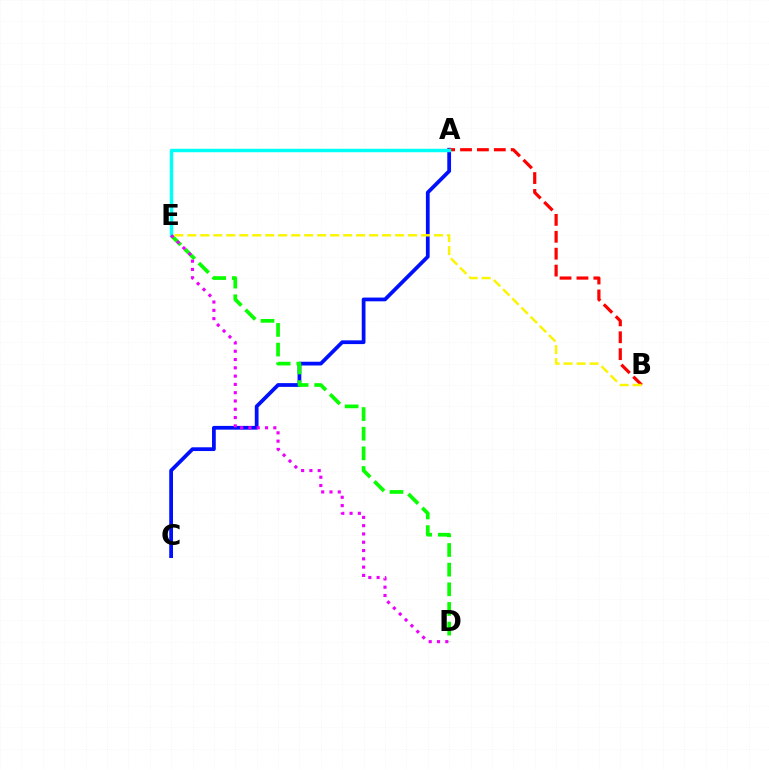{('A', 'C'): [{'color': '#0010ff', 'line_style': 'solid', 'thickness': 2.7}], ('A', 'B'): [{'color': '#ff0000', 'line_style': 'dashed', 'thickness': 2.3}], ('D', 'E'): [{'color': '#08ff00', 'line_style': 'dashed', 'thickness': 2.67}, {'color': '#ee00ff', 'line_style': 'dotted', 'thickness': 2.25}], ('A', 'E'): [{'color': '#00fff6', 'line_style': 'solid', 'thickness': 2.49}], ('B', 'E'): [{'color': '#fcf500', 'line_style': 'dashed', 'thickness': 1.76}]}